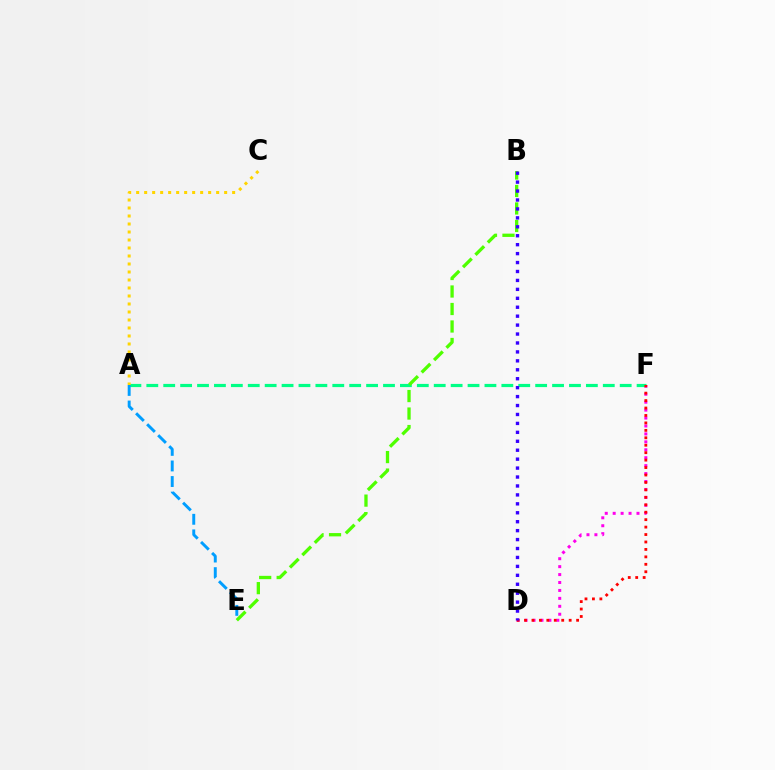{('D', 'F'): [{'color': '#ff00ed', 'line_style': 'dotted', 'thickness': 2.16}, {'color': '#ff0000', 'line_style': 'dotted', 'thickness': 2.02}], ('A', 'F'): [{'color': '#00ff86', 'line_style': 'dashed', 'thickness': 2.3}], ('B', 'E'): [{'color': '#4fff00', 'line_style': 'dashed', 'thickness': 2.38}], ('B', 'D'): [{'color': '#3700ff', 'line_style': 'dotted', 'thickness': 2.43}], ('A', 'E'): [{'color': '#009eff', 'line_style': 'dashed', 'thickness': 2.12}], ('A', 'C'): [{'color': '#ffd500', 'line_style': 'dotted', 'thickness': 2.17}]}